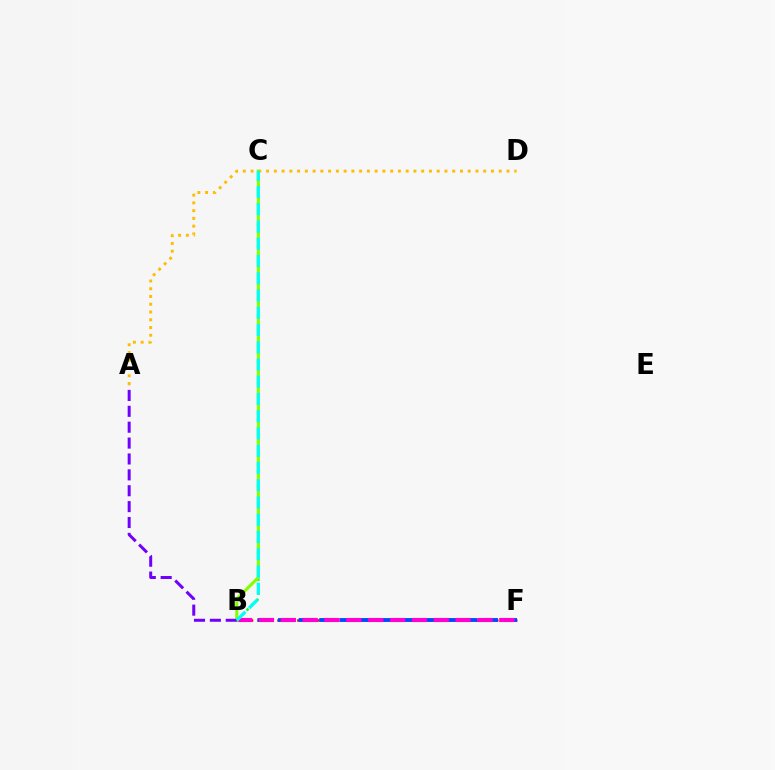{('B', 'C'): [{'color': '#00ff39', 'line_style': 'dotted', 'thickness': 1.88}, {'color': '#84ff00', 'line_style': 'solid', 'thickness': 2.24}, {'color': '#00fff6', 'line_style': 'dashed', 'thickness': 2.34}], ('B', 'F'): [{'color': '#ff0000', 'line_style': 'dotted', 'thickness': 1.8}, {'color': '#004bff', 'line_style': 'dashed', 'thickness': 2.79}, {'color': '#ff00cf', 'line_style': 'dashed', 'thickness': 2.97}], ('A', 'D'): [{'color': '#ffbd00', 'line_style': 'dotted', 'thickness': 2.11}], ('A', 'B'): [{'color': '#7200ff', 'line_style': 'dashed', 'thickness': 2.16}]}